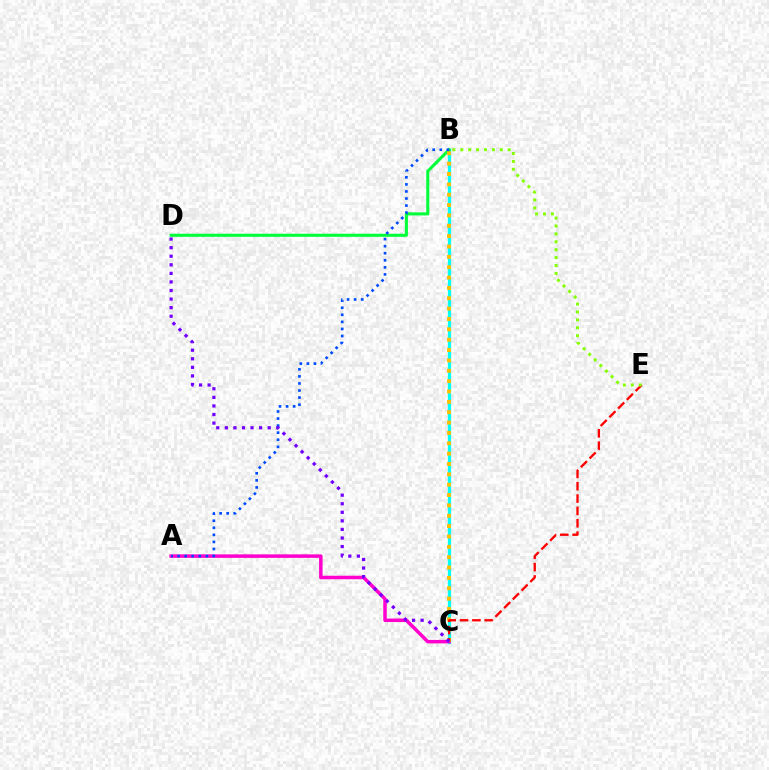{('B', 'C'): [{'color': '#00fff6', 'line_style': 'solid', 'thickness': 2.35}, {'color': '#ffbd00', 'line_style': 'dotted', 'thickness': 2.81}], ('B', 'D'): [{'color': '#00ff39', 'line_style': 'solid', 'thickness': 2.2}], ('A', 'C'): [{'color': '#ff00cf', 'line_style': 'solid', 'thickness': 2.52}], ('C', 'E'): [{'color': '#ff0000', 'line_style': 'dashed', 'thickness': 1.68}], ('A', 'B'): [{'color': '#004bff', 'line_style': 'dotted', 'thickness': 1.92}], ('B', 'E'): [{'color': '#84ff00', 'line_style': 'dotted', 'thickness': 2.15}], ('C', 'D'): [{'color': '#7200ff', 'line_style': 'dotted', 'thickness': 2.33}]}